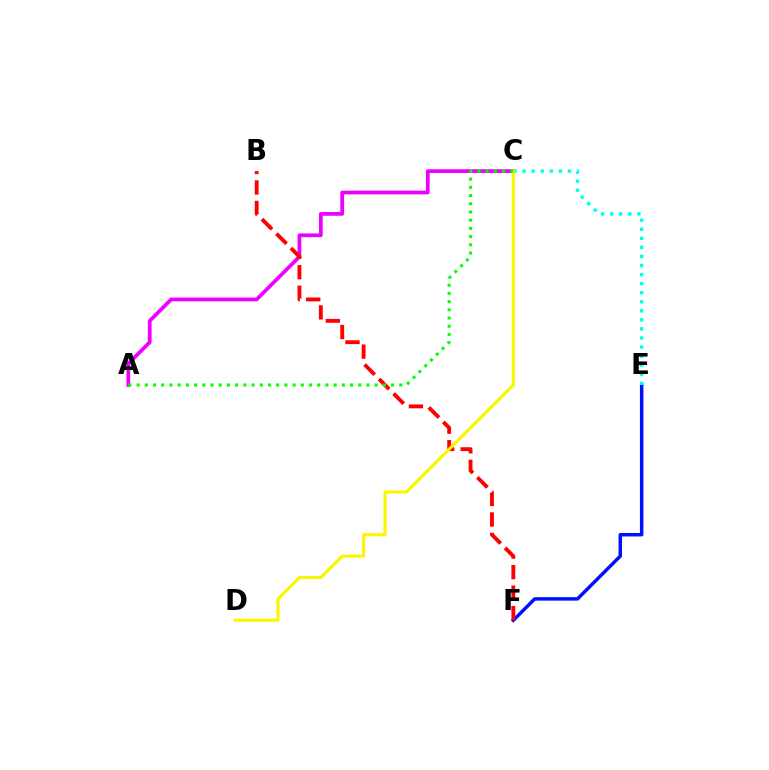{('A', 'C'): [{'color': '#ee00ff', 'line_style': 'solid', 'thickness': 2.7}, {'color': '#08ff00', 'line_style': 'dotted', 'thickness': 2.23}], ('E', 'F'): [{'color': '#0010ff', 'line_style': 'solid', 'thickness': 2.5}], ('B', 'F'): [{'color': '#ff0000', 'line_style': 'dashed', 'thickness': 2.79}], ('C', 'E'): [{'color': '#00fff6', 'line_style': 'dotted', 'thickness': 2.46}], ('C', 'D'): [{'color': '#fcf500', 'line_style': 'solid', 'thickness': 2.22}]}